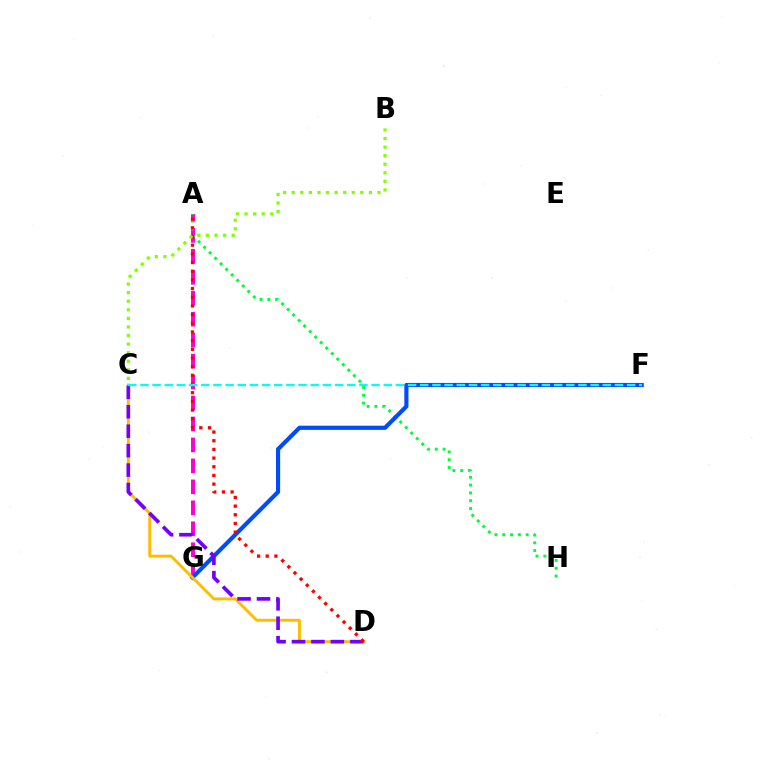{('A', 'G'): [{'color': '#ff00cf', 'line_style': 'dashed', 'thickness': 2.85}], ('A', 'H'): [{'color': '#00ff39', 'line_style': 'dotted', 'thickness': 2.12}], ('F', 'G'): [{'color': '#004bff', 'line_style': 'solid', 'thickness': 2.99}], ('C', 'D'): [{'color': '#ffbd00', 'line_style': 'solid', 'thickness': 2.11}, {'color': '#7200ff', 'line_style': 'dashed', 'thickness': 2.64}], ('A', 'D'): [{'color': '#ff0000', 'line_style': 'dotted', 'thickness': 2.36}], ('B', 'C'): [{'color': '#84ff00', 'line_style': 'dotted', 'thickness': 2.33}], ('C', 'F'): [{'color': '#00fff6', 'line_style': 'dashed', 'thickness': 1.65}]}